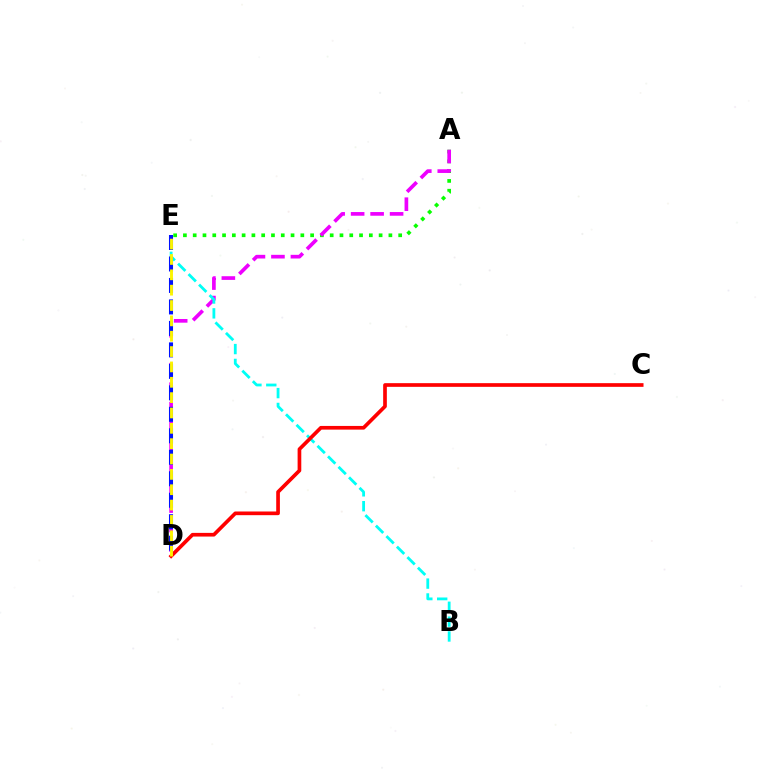{('A', 'E'): [{'color': '#08ff00', 'line_style': 'dotted', 'thickness': 2.66}], ('A', 'D'): [{'color': '#ee00ff', 'line_style': 'dashed', 'thickness': 2.65}], ('B', 'E'): [{'color': '#00fff6', 'line_style': 'dashed', 'thickness': 2.02}], ('C', 'D'): [{'color': '#ff0000', 'line_style': 'solid', 'thickness': 2.65}], ('D', 'E'): [{'color': '#0010ff', 'line_style': 'dashed', 'thickness': 2.92}, {'color': '#fcf500', 'line_style': 'dashed', 'thickness': 2.09}]}